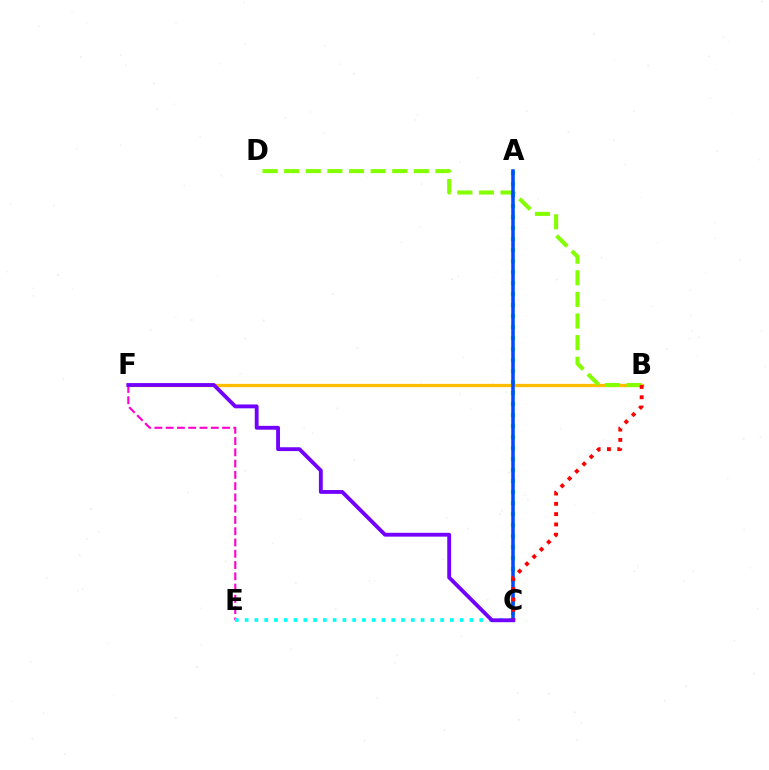{('B', 'F'): [{'color': '#ffbd00', 'line_style': 'solid', 'thickness': 2.37}], ('B', 'D'): [{'color': '#84ff00', 'line_style': 'dashed', 'thickness': 2.94}], ('E', 'F'): [{'color': '#ff00cf', 'line_style': 'dashed', 'thickness': 1.53}], ('C', 'E'): [{'color': '#00fff6', 'line_style': 'dotted', 'thickness': 2.66}], ('A', 'C'): [{'color': '#00ff39', 'line_style': 'dotted', 'thickness': 2.99}, {'color': '#004bff', 'line_style': 'solid', 'thickness': 2.56}], ('B', 'C'): [{'color': '#ff0000', 'line_style': 'dotted', 'thickness': 2.8}], ('C', 'F'): [{'color': '#7200ff', 'line_style': 'solid', 'thickness': 2.76}]}